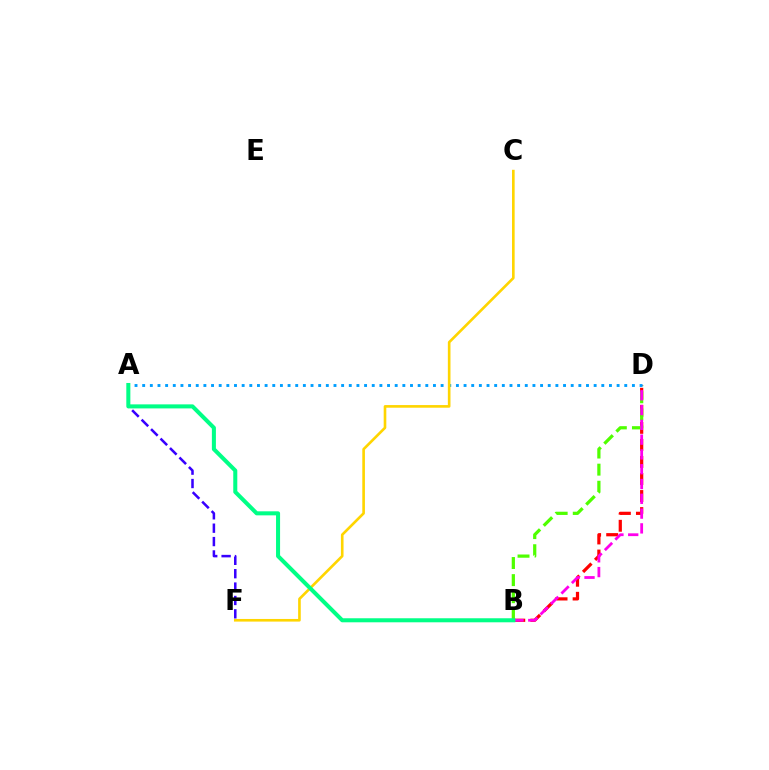{('A', 'F'): [{'color': '#3700ff', 'line_style': 'dashed', 'thickness': 1.82}], ('B', 'D'): [{'color': '#ff0000', 'line_style': 'dashed', 'thickness': 2.32}, {'color': '#4fff00', 'line_style': 'dashed', 'thickness': 2.32}, {'color': '#ff00ed', 'line_style': 'dashed', 'thickness': 2.01}], ('A', 'D'): [{'color': '#009eff', 'line_style': 'dotted', 'thickness': 2.08}], ('C', 'F'): [{'color': '#ffd500', 'line_style': 'solid', 'thickness': 1.9}], ('A', 'B'): [{'color': '#00ff86', 'line_style': 'solid', 'thickness': 2.91}]}